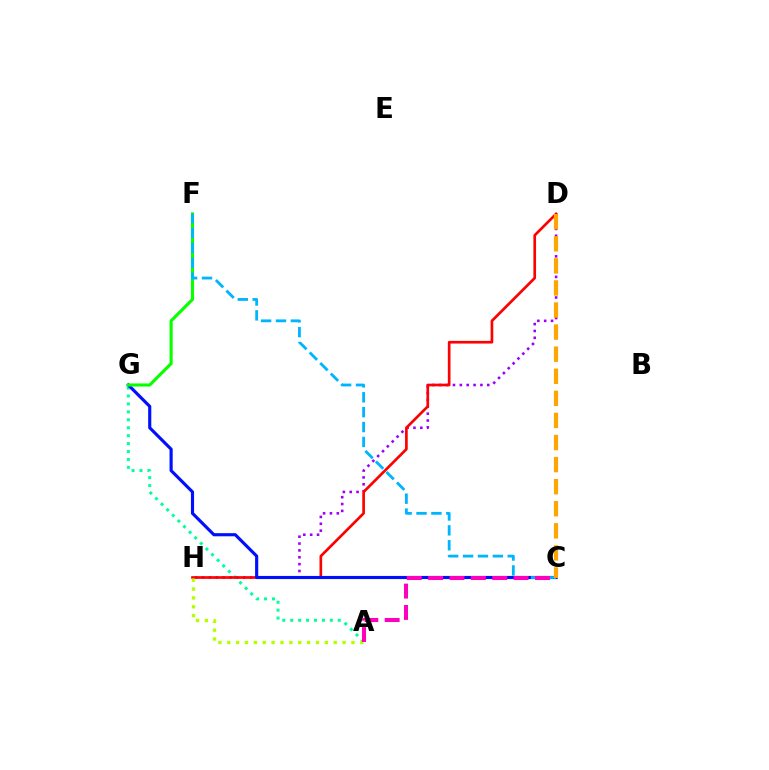{('D', 'H'): [{'color': '#9b00ff', 'line_style': 'dotted', 'thickness': 1.86}, {'color': '#ff0000', 'line_style': 'solid', 'thickness': 1.92}], ('A', 'G'): [{'color': '#00ff9d', 'line_style': 'dotted', 'thickness': 2.15}], ('C', 'G'): [{'color': '#0010ff', 'line_style': 'solid', 'thickness': 2.26}], ('F', 'G'): [{'color': '#08ff00', 'line_style': 'solid', 'thickness': 2.24}], ('C', 'F'): [{'color': '#00b5ff', 'line_style': 'dashed', 'thickness': 2.02}], ('A', 'H'): [{'color': '#b3ff00', 'line_style': 'dotted', 'thickness': 2.41}], ('A', 'C'): [{'color': '#ff00bd', 'line_style': 'dashed', 'thickness': 2.9}], ('C', 'D'): [{'color': '#ffa500', 'line_style': 'dashed', 'thickness': 3.0}]}